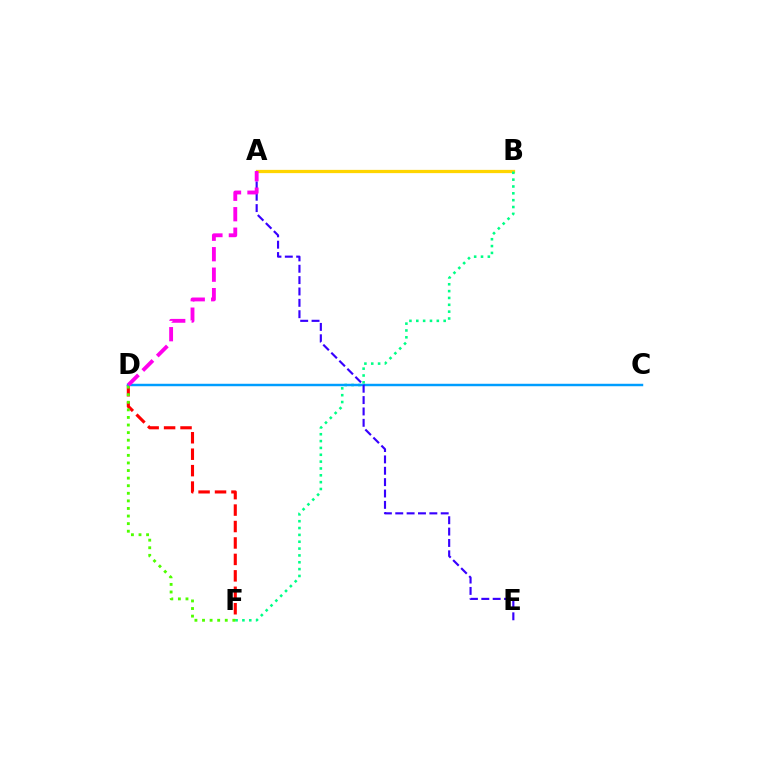{('D', 'F'): [{'color': '#ff0000', 'line_style': 'dashed', 'thickness': 2.23}, {'color': '#4fff00', 'line_style': 'dotted', 'thickness': 2.06}], ('A', 'B'): [{'color': '#ffd500', 'line_style': 'solid', 'thickness': 2.35}], ('B', 'F'): [{'color': '#00ff86', 'line_style': 'dotted', 'thickness': 1.86}], ('C', 'D'): [{'color': '#009eff', 'line_style': 'solid', 'thickness': 1.77}], ('A', 'E'): [{'color': '#3700ff', 'line_style': 'dashed', 'thickness': 1.54}], ('A', 'D'): [{'color': '#ff00ed', 'line_style': 'dashed', 'thickness': 2.78}]}